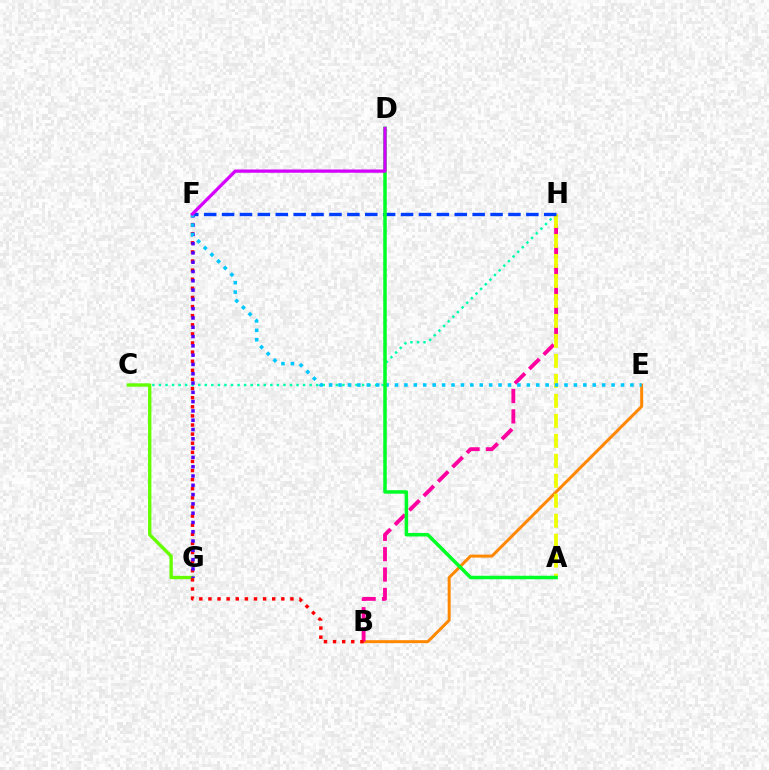{('B', 'E'): [{'color': '#ff8800', 'line_style': 'solid', 'thickness': 2.14}], ('B', 'H'): [{'color': '#ff00a0', 'line_style': 'dashed', 'thickness': 2.76}], ('C', 'H'): [{'color': '#00ffaf', 'line_style': 'dotted', 'thickness': 1.78}], ('C', 'G'): [{'color': '#66ff00', 'line_style': 'solid', 'thickness': 2.41}], ('A', 'H'): [{'color': '#eeff00', 'line_style': 'dashed', 'thickness': 2.71}], ('B', 'F'): [{'color': '#ff0000', 'line_style': 'dotted', 'thickness': 2.48}], ('F', 'G'): [{'color': '#4f00ff', 'line_style': 'dotted', 'thickness': 2.53}], ('F', 'H'): [{'color': '#003fff', 'line_style': 'dashed', 'thickness': 2.43}], ('E', 'F'): [{'color': '#00c7ff', 'line_style': 'dotted', 'thickness': 2.56}], ('A', 'D'): [{'color': '#00ff27', 'line_style': 'solid', 'thickness': 2.52}], ('D', 'F'): [{'color': '#d600ff', 'line_style': 'solid', 'thickness': 2.35}]}